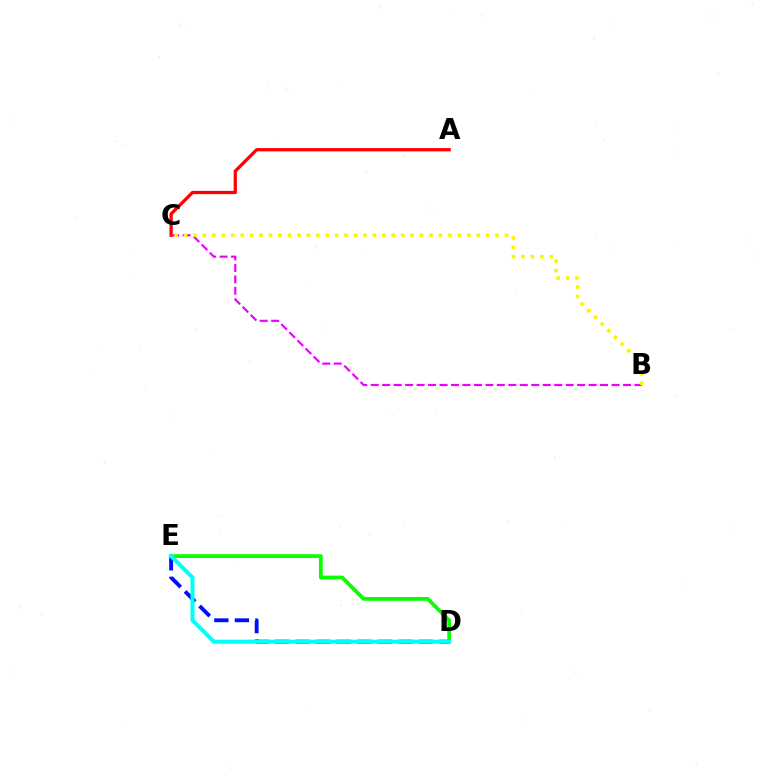{('A', 'C'): [{'color': '#ff0000', 'line_style': 'solid', 'thickness': 2.34}], ('D', 'E'): [{'color': '#0010ff', 'line_style': 'dashed', 'thickness': 2.79}, {'color': '#08ff00', 'line_style': 'solid', 'thickness': 2.71}, {'color': '#00fff6', 'line_style': 'solid', 'thickness': 2.88}], ('B', 'C'): [{'color': '#ee00ff', 'line_style': 'dashed', 'thickness': 1.56}, {'color': '#fcf500', 'line_style': 'dotted', 'thickness': 2.57}]}